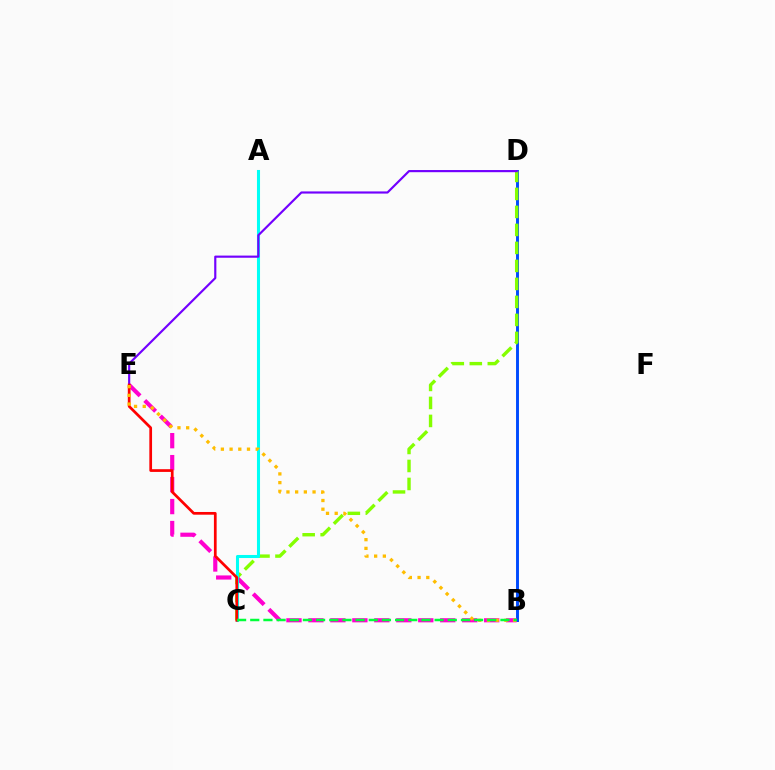{('B', 'D'): [{'color': '#004bff', 'line_style': 'solid', 'thickness': 2.11}], ('B', 'E'): [{'color': '#ff00cf', 'line_style': 'dashed', 'thickness': 2.98}, {'color': '#ffbd00', 'line_style': 'dotted', 'thickness': 2.37}], ('C', 'D'): [{'color': '#84ff00', 'line_style': 'dashed', 'thickness': 2.45}], ('A', 'C'): [{'color': '#00fff6', 'line_style': 'solid', 'thickness': 2.2}], ('D', 'E'): [{'color': '#7200ff', 'line_style': 'solid', 'thickness': 1.56}], ('C', 'E'): [{'color': '#ff0000', 'line_style': 'solid', 'thickness': 1.96}], ('B', 'C'): [{'color': '#00ff39', 'line_style': 'dashed', 'thickness': 1.79}]}